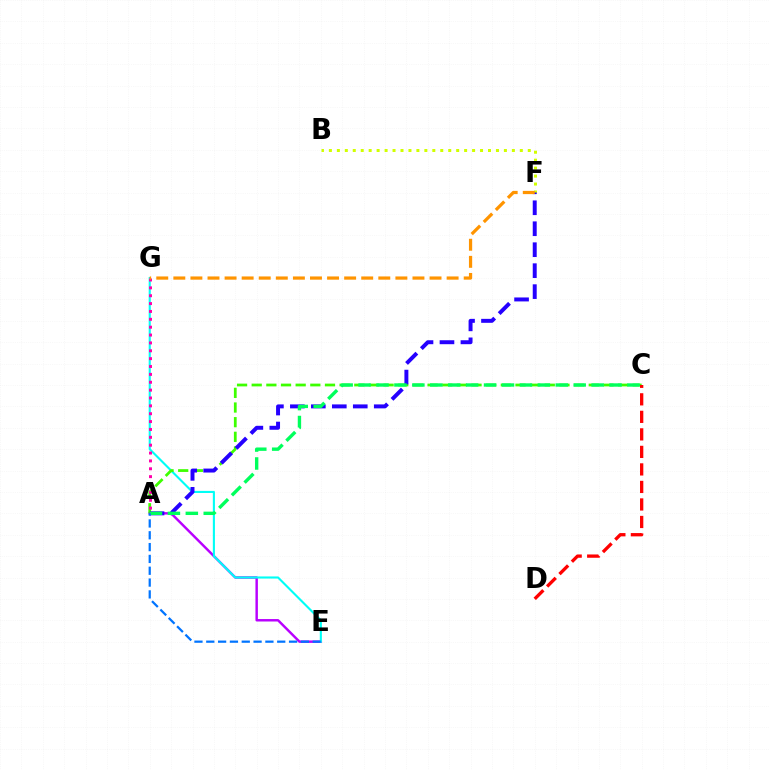{('A', 'E'): [{'color': '#b900ff', 'line_style': 'solid', 'thickness': 1.76}, {'color': '#0074ff', 'line_style': 'dashed', 'thickness': 1.61}], ('E', 'G'): [{'color': '#00fff6', 'line_style': 'solid', 'thickness': 1.52}], ('A', 'C'): [{'color': '#3dff00', 'line_style': 'dashed', 'thickness': 1.99}, {'color': '#00ff5c', 'line_style': 'dashed', 'thickness': 2.44}], ('C', 'D'): [{'color': '#ff0000', 'line_style': 'dashed', 'thickness': 2.38}], ('B', 'F'): [{'color': '#d1ff00', 'line_style': 'dotted', 'thickness': 2.16}], ('A', 'F'): [{'color': '#2500ff', 'line_style': 'dashed', 'thickness': 2.85}], ('A', 'G'): [{'color': '#ff00ac', 'line_style': 'dotted', 'thickness': 2.14}], ('F', 'G'): [{'color': '#ff9400', 'line_style': 'dashed', 'thickness': 2.32}]}